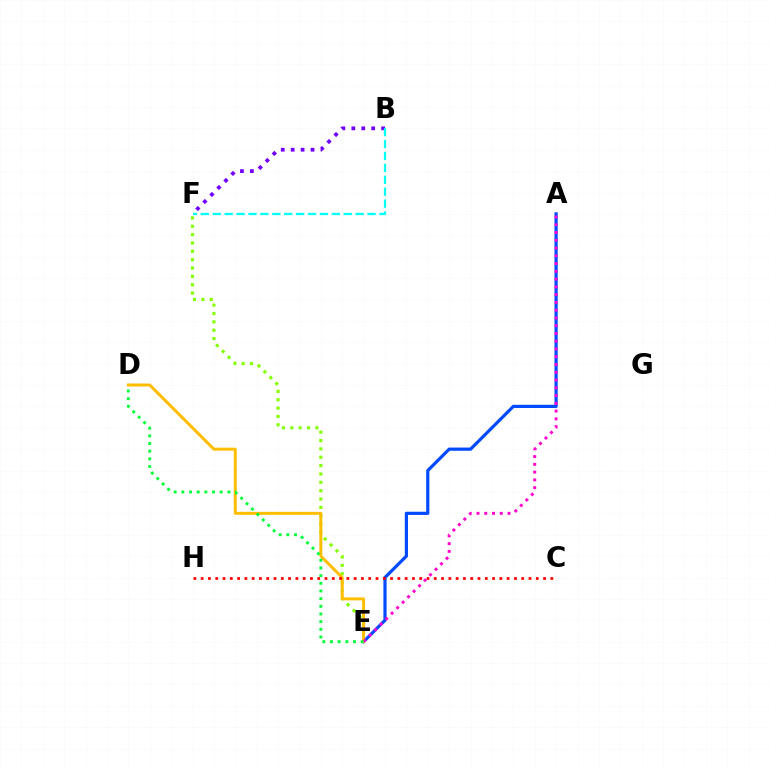{('A', 'E'): [{'color': '#004bff', 'line_style': 'solid', 'thickness': 2.3}, {'color': '#ff00cf', 'line_style': 'dotted', 'thickness': 2.11}], ('B', 'F'): [{'color': '#7200ff', 'line_style': 'dotted', 'thickness': 2.7}, {'color': '#00fff6', 'line_style': 'dashed', 'thickness': 1.62}], ('E', 'F'): [{'color': '#84ff00', 'line_style': 'dotted', 'thickness': 2.27}], ('D', 'E'): [{'color': '#ffbd00', 'line_style': 'solid', 'thickness': 2.14}, {'color': '#00ff39', 'line_style': 'dotted', 'thickness': 2.08}], ('C', 'H'): [{'color': '#ff0000', 'line_style': 'dotted', 'thickness': 1.98}]}